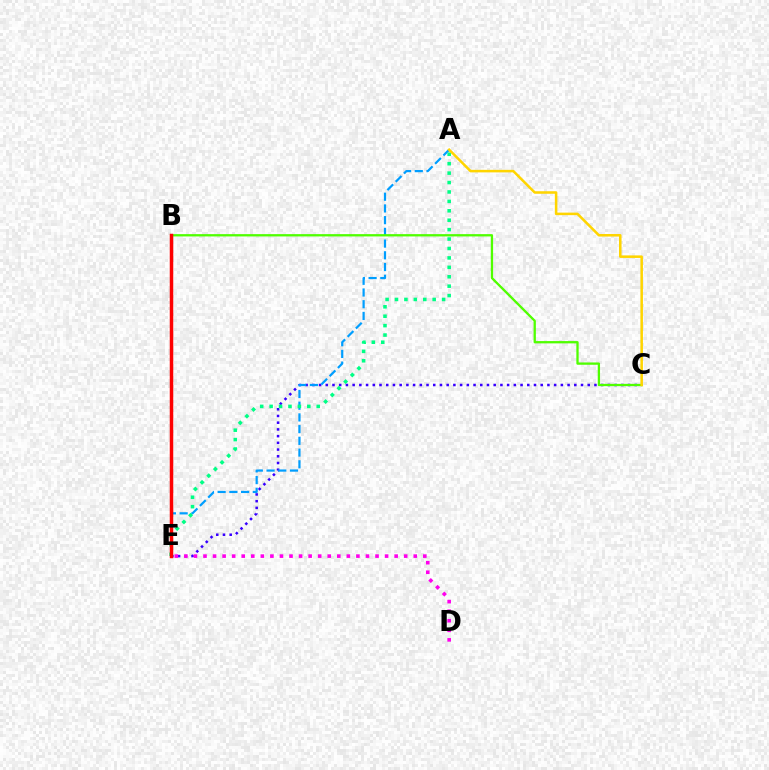{('C', 'E'): [{'color': '#3700ff', 'line_style': 'dotted', 'thickness': 1.82}], ('D', 'E'): [{'color': '#ff00ed', 'line_style': 'dotted', 'thickness': 2.6}], ('A', 'E'): [{'color': '#009eff', 'line_style': 'dashed', 'thickness': 1.59}, {'color': '#00ff86', 'line_style': 'dotted', 'thickness': 2.56}], ('B', 'C'): [{'color': '#4fff00', 'line_style': 'solid', 'thickness': 1.65}], ('A', 'C'): [{'color': '#ffd500', 'line_style': 'solid', 'thickness': 1.83}], ('B', 'E'): [{'color': '#ff0000', 'line_style': 'solid', 'thickness': 2.52}]}